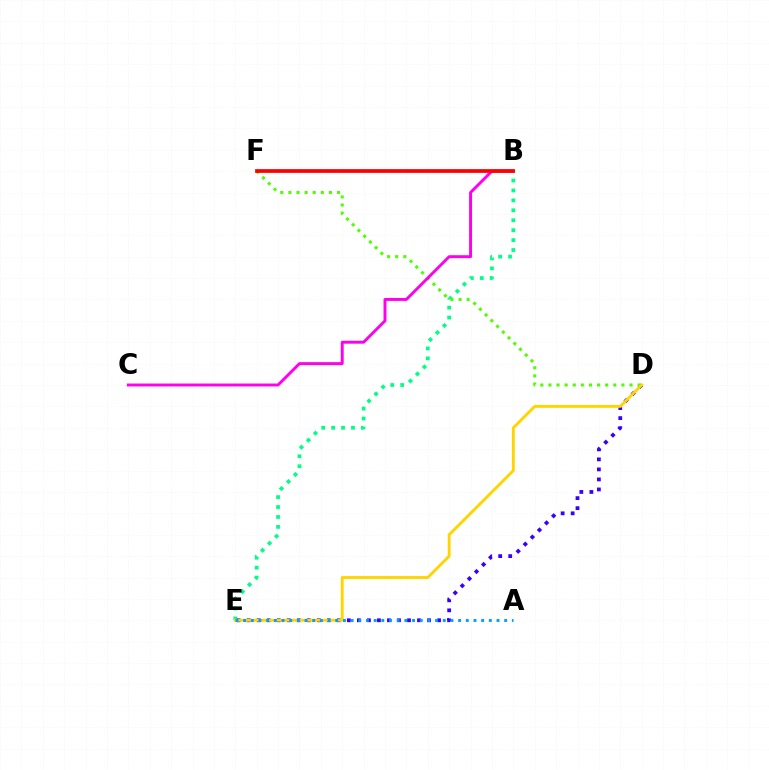{('B', 'E'): [{'color': '#00ff86', 'line_style': 'dotted', 'thickness': 2.7}], ('D', 'E'): [{'color': '#3700ff', 'line_style': 'dotted', 'thickness': 2.72}, {'color': '#ffd500', 'line_style': 'solid', 'thickness': 2.08}], ('D', 'F'): [{'color': '#4fff00', 'line_style': 'dotted', 'thickness': 2.2}], ('B', 'C'): [{'color': '#ff00ed', 'line_style': 'solid', 'thickness': 2.11}], ('A', 'E'): [{'color': '#009eff', 'line_style': 'dotted', 'thickness': 2.09}], ('B', 'F'): [{'color': '#ff0000', 'line_style': 'solid', 'thickness': 2.68}]}